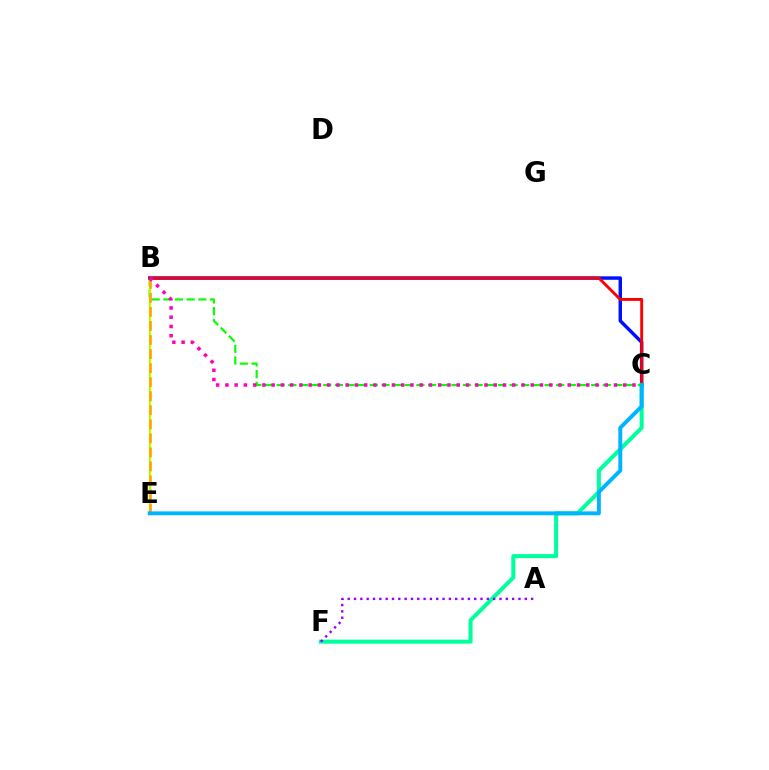{('C', 'F'): [{'color': '#00ff9d', 'line_style': 'solid', 'thickness': 2.91}], ('B', 'C'): [{'color': '#0010ff', 'line_style': 'solid', 'thickness': 2.49}, {'color': '#08ff00', 'line_style': 'dashed', 'thickness': 1.58}, {'color': '#ff0000', 'line_style': 'solid', 'thickness': 2.08}, {'color': '#ff00bd', 'line_style': 'dotted', 'thickness': 2.51}], ('B', 'E'): [{'color': '#b3ff00', 'line_style': 'solid', 'thickness': 1.67}, {'color': '#ffa500', 'line_style': 'dashed', 'thickness': 1.91}], ('A', 'F'): [{'color': '#9b00ff', 'line_style': 'dotted', 'thickness': 1.72}], ('C', 'E'): [{'color': '#00b5ff', 'line_style': 'solid', 'thickness': 2.82}]}